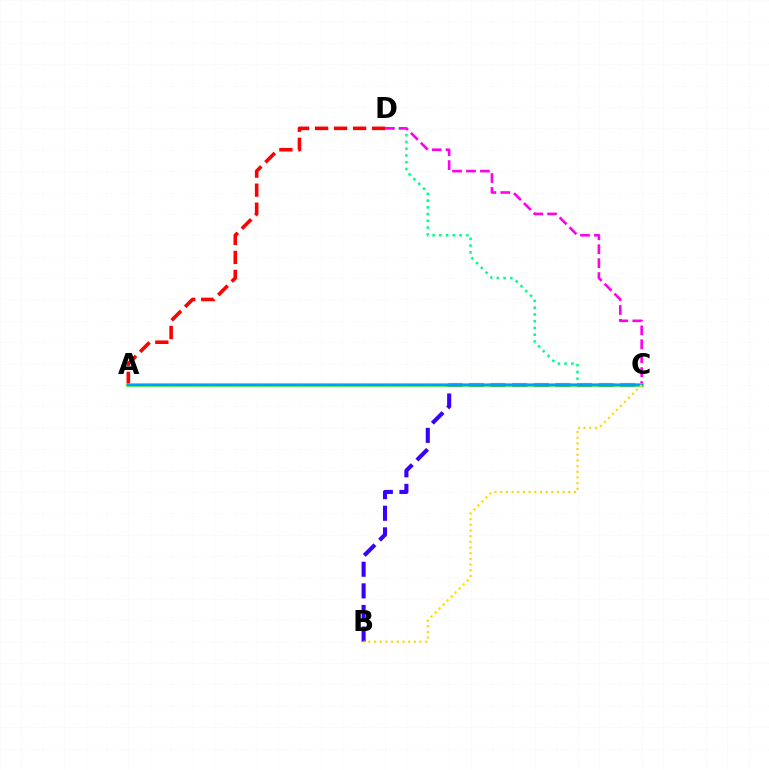{('C', 'D'): [{'color': '#00ff86', 'line_style': 'dotted', 'thickness': 1.83}, {'color': '#ff00ed', 'line_style': 'dashed', 'thickness': 1.89}], ('A', 'D'): [{'color': '#ff0000', 'line_style': 'dashed', 'thickness': 2.59}], ('B', 'C'): [{'color': '#3700ff', 'line_style': 'dashed', 'thickness': 2.94}, {'color': '#ffd500', 'line_style': 'dotted', 'thickness': 1.54}], ('A', 'C'): [{'color': '#4fff00', 'line_style': 'solid', 'thickness': 2.52}, {'color': '#009eff', 'line_style': 'solid', 'thickness': 1.8}]}